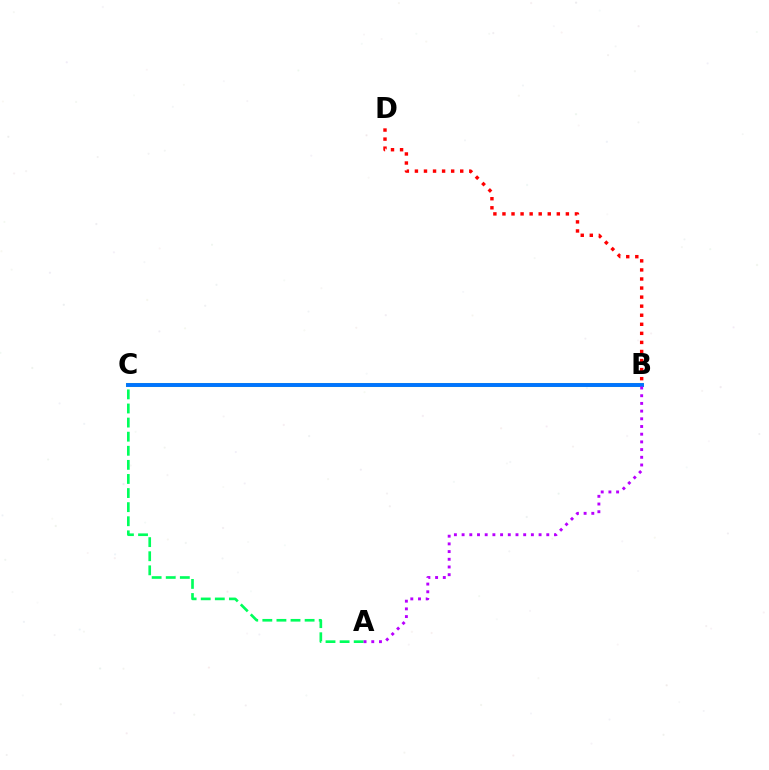{('B', 'C'): [{'color': '#d1ff00', 'line_style': 'solid', 'thickness': 2.91}, {'color': '#0074ff', 'line_style': 'solid', 'thickness': 2.82}], ('A', 'C'): [{'color': '#00ff5c', 'line_style': 'dashed', 'thickness': 1.91}], ('B', 'D'): [{'color': '#ff0000', 'line_style': 'dotted', 'thickness': 2.46}], ('A', 'B'): [{'color': '#b900ff', 'line_style': 'dotted', 'thickness': 2.09}]}